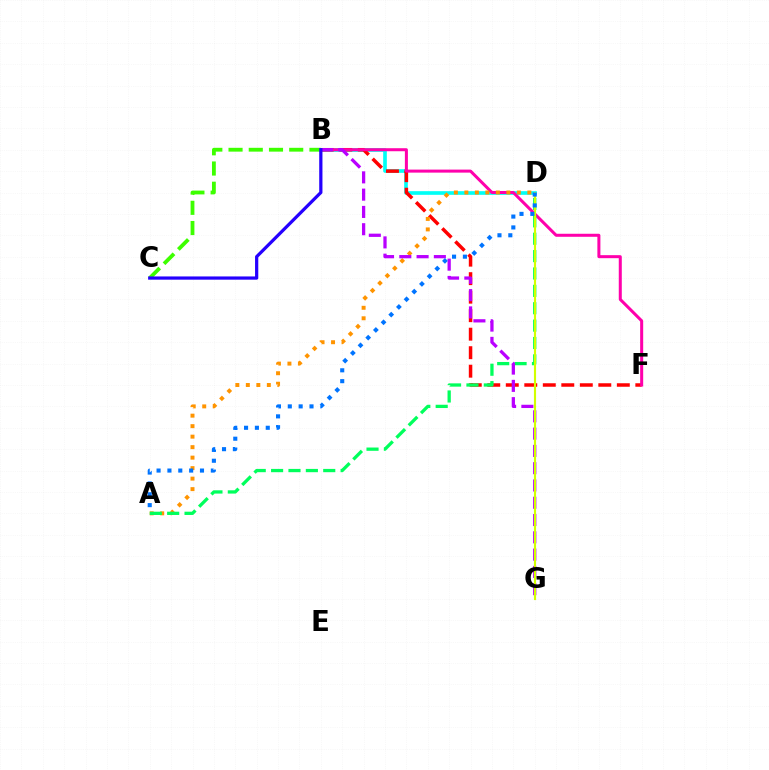{('B', 'D'): [{'color': '#00fff6', 'line_style': 'solid', 'thickness': 2.63}], ('B', 'F'): [{'color': '#ff0000', 'line_style': 'dashed', 'thickness': 2.51}, {'color': '#ff00ac', 'line_style': 'solid', 'thickness': 2.18}], ('B', 'C'): [{'color': '#3dff00', 'line_style': 'dashed', 'thickness': 2.75}, {'color': '#2500ff', 'line_style': 'solid', 'thickness': 2.33}], ('A', 'D'): [{'color': '#ff9400', 'line_style': 'dotted', 'thickness': 2.85}, {'color': '#00ff5c', 'line_style': 'dashed', 'thickness': 2.36}, {'color': '#0074ff', 'line_style': 'dotted', 'thickness': 2.95}], ('B', 'G'): [{'color': '#b900ff', 'line_style': 'dashed', 'thickness': 2.35}], ('D', 'G'): [{'color': '#d1ff00', 'line_style': 'solid', 'thickness': 1.53}]}